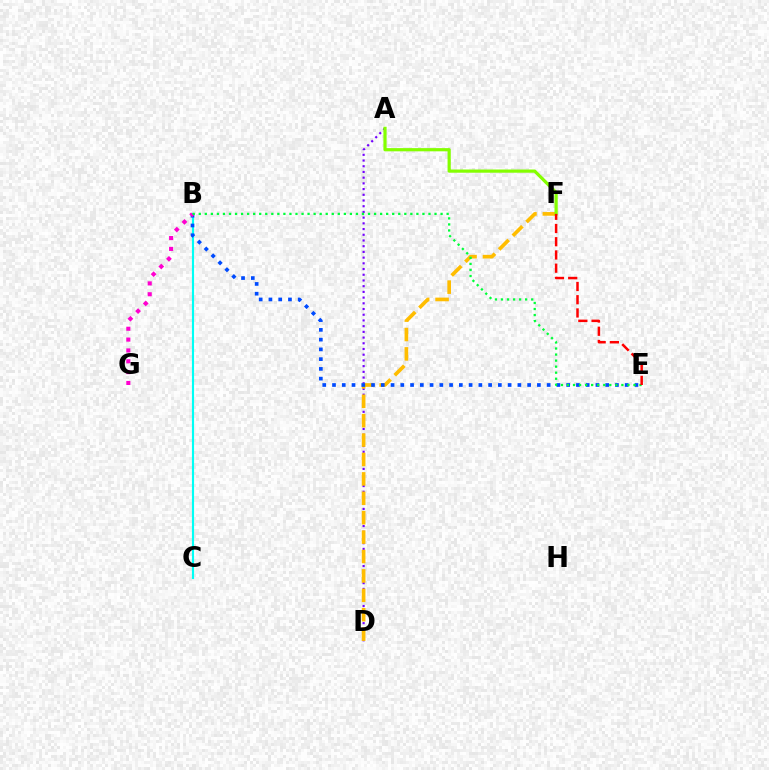{('A', 'D'): [{'color': '#7200ff', 'line_style': 'dotted', 'thickness': 1.55}], ('B', 'C'): [{'color': '#00fff6', 'line_style': 'solid', 'thickness': 1.54}], ('D', 'F'): [{'color': '#ffbd00', 'line_style': 'dashed', 'thickness': 2.64}], ('B', 'E'): [{'color': '#004bff', 'line_style': 'dotted', 'thickness': 2.65}, {'color': '#00ff39', 'line_style': 'dotted', 'thickness': 1.64}], ('B', 'G'): [{'color': '#ff00cf', 'line_style': 'dotted', 'thickness': 2.95}], ('A', 'F'): [{'color': '#84ff00', 'line_style': 'solid', 'thickness': 2.31}], ('E', 'F'): [{'color': '#ff0000', 'line_style': 'dashed', 'thickness': 1.8}]}